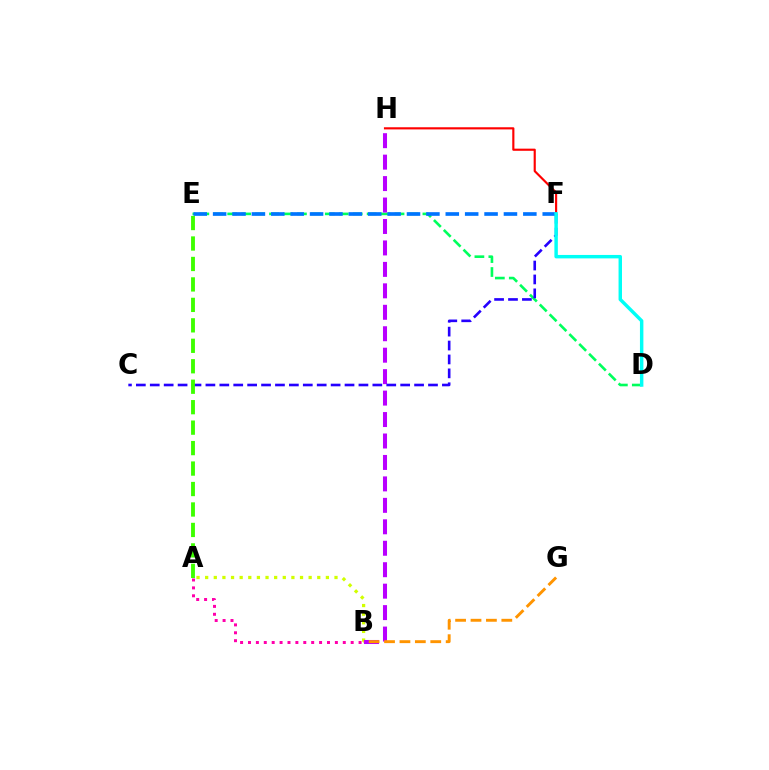{('D', 'E'): [{'color': '#00ff5c', 'line_style': 'dashed', 'thickness': 1.89}], ('F', 'H'): [{'color': '#ff0000', 'line_style': 'solid', 'thickness': 1.55}], ('E', 'F'): [{'color': '#0074ff', 'line_style': 'dashed', 'thickness': 2.63}], ('A', 'B'): [{'color': '#d1ff00', 'line_style': 'dotted', 'thickness': 2.34}, {'color': '#ff00ac', 'line_style': 'dotted', 'thickness': 2.15}], ('B', 'H'): [{'color': '#b900ff', 'line_style': 'dashed', 'thickness': 2.91}], ('B', 'G'): [{'color': '#ff9400', 'line_style': 'dashed', 'thickness': 2.09}], ('C', 'F'): [{'color': '#2500ff', 'line_style': 'dashed', 'thickness': 1.89}], ('D', 'F'): [{'color': '#00fff6', 'line_style': 'solid', 'thickness': 2.48}], ('A', 'E'): [{'color': '#3dff00', 'line_style': 'dashed', 'thickness': 2.78}]}